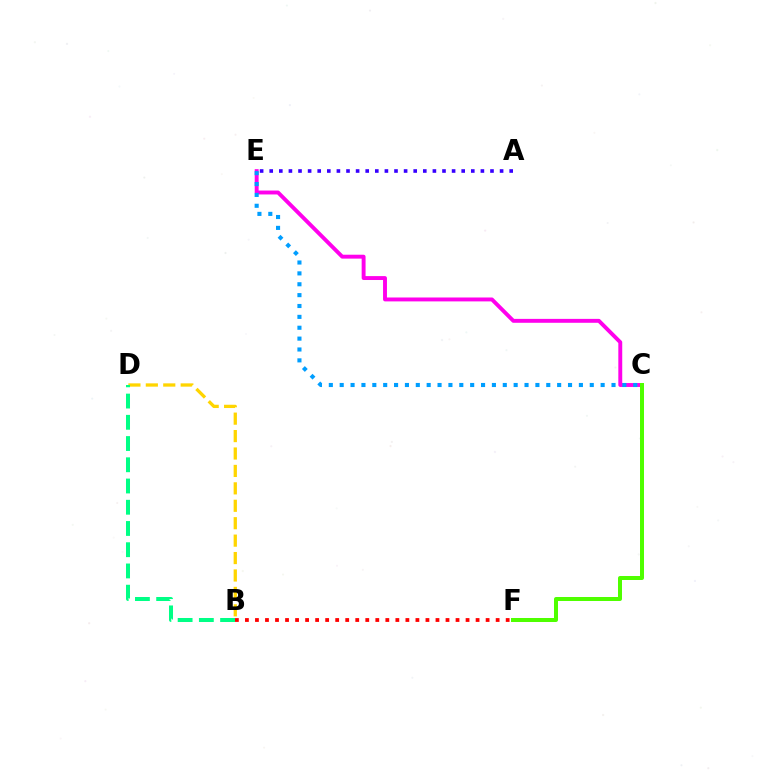{('B', 'F'): [{'color': '#ff0000', 'line_style': 'dotted', 'thickness': 2.72}], ('B', 'D'): [{'color': '#ffd500', 'line_style': 'dashed', 'thickness': 2.37}, {'color': '#00ff86', 'line_style': 'dashed', 'thickness': 2.88}], ('A', 'E'): [{'color': '#3700ff', 'line_style': 'dotted', 'thickness': 2.61}], ('C', 'E'): [{'color': '#ff00ed', 'line_style': 'solid', 'thickness': 2.81}, {'color': '#009eff', 'line_style': 'dotted', 'thickness': 2.95}], ('C', 'F'): [{'color': '#4fff00', 'line_style': 'solid', 'thickness': 2.88}]}